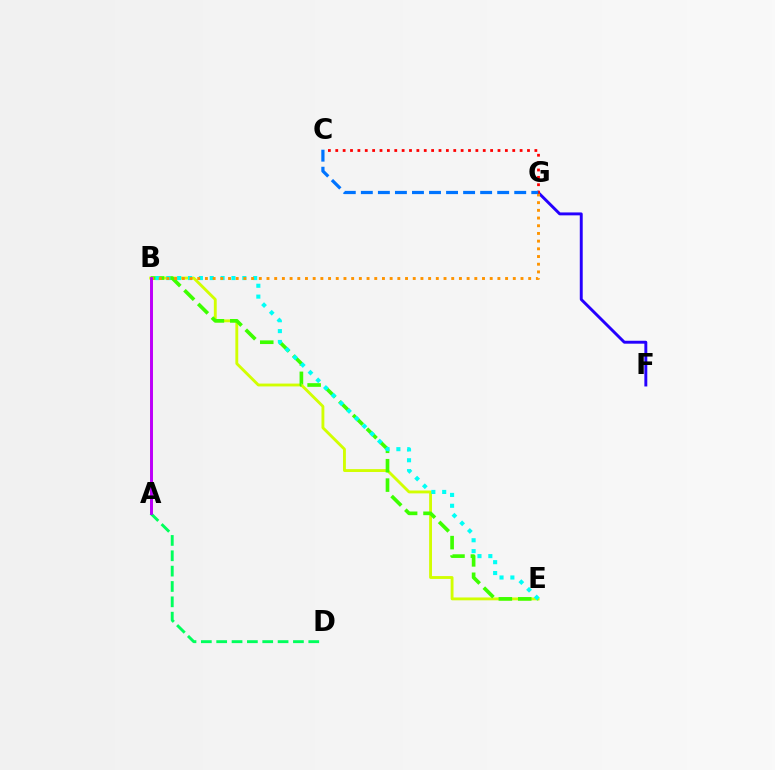{('A', 'B'): [{'color': '#ff00ac', 'line_style': 'solid', 'thickness': 2.02}, {'color': '#b900ff', 'line_style': 'solid', 'thickness': 1.98}], ('B', 'E'): [{'color': '#d1ff00', 'line_style': 'solid', 'thickness': 2.06}, {'color': '#3dff00', 'line_style': 'dashed', 'thickness': 2.63}, {'color': '#00fff6', 'line_style': 'dotted', 'thickness': 2.95}], ('F', 'G'): [{'color': '#2500ff', 'line_style': 'solid', 'thickness': 2.1}], ('A', 'D'): [{'color': '#00ff5c', 'line_style': 'dashed', 'thickness': 2.09}], ('B', 'G'): [{'color': '#ff9400', 'line_style': 'dotted', 'thickness': 2.09}], ('C', 'G'): [{'color': '#ff0000', 'line_style': 'dotted', 'thickness': 2.0}, {'color': '#0074ff', 'line_style': 'dashed', 'thickness': 2.32}]}